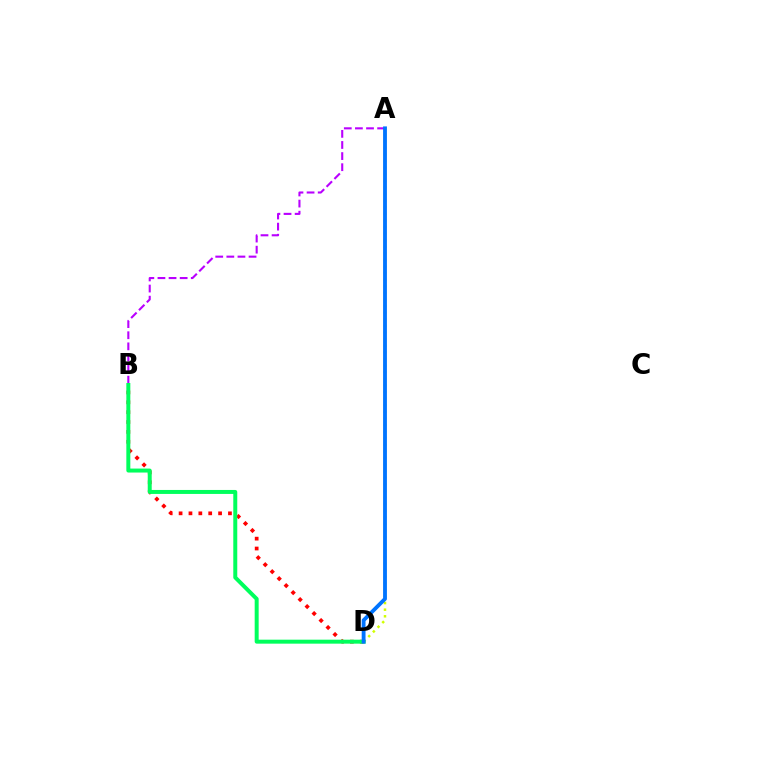{('A', 'B'): [{'color': '#b900ff', 'line_style': 'dashed', 'thickness': 1.51}], ('A', 'D'): [{'color': '#d1ff00', 'line_style': 'dotted', 'thickness': 1.79}, {'color': '#0074ff', 'line_style': 'solid', 'thickness': 2.76}], ('B', 'D'): [{'color': '#ff0000', 'line_style': 'dotted', 'thickness': 2.68}, {'color': '#00ff5c', 'line_style': 'solid', 'thickness': 2.86}]}